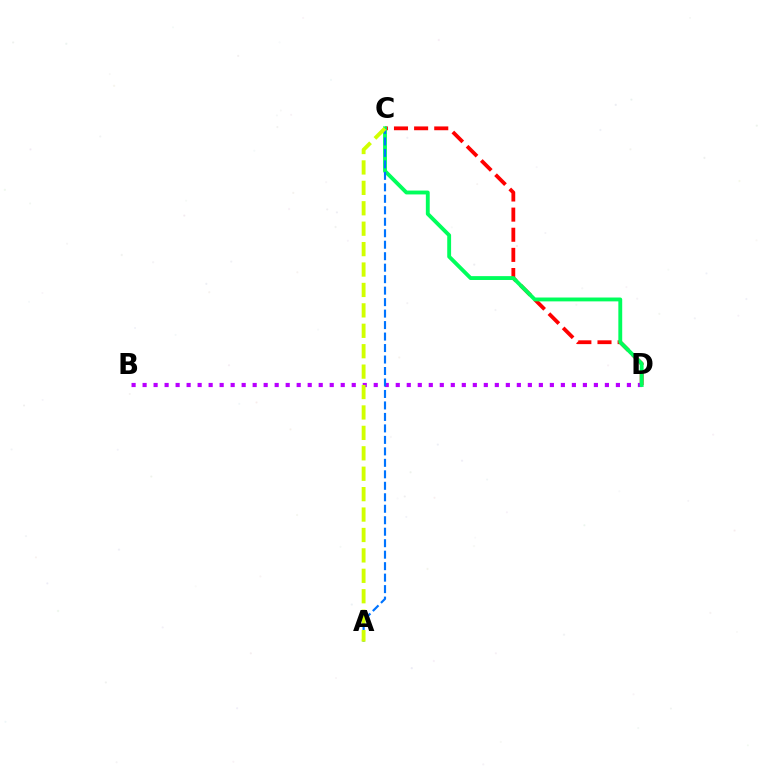{('C', 'D'): [{'color': '#ff0000', 'line_style': 'dashed', 'thickness': 2.73}, {'color': '#00ff5c', 'line_style': 'solid', 'thickness': 2.78}], ('B', 'D'): [{'color': '#b900ff', 'line_style': 'dotted', 'thickness': 2.99}], ('A', 'C'): [{'color': '#0074ff', 'line_style': 'dashed', 'thickness': 1.56}, {'color': '#d1ff00', 'line_style': 'dashed', 'thickness': 2.77}]}